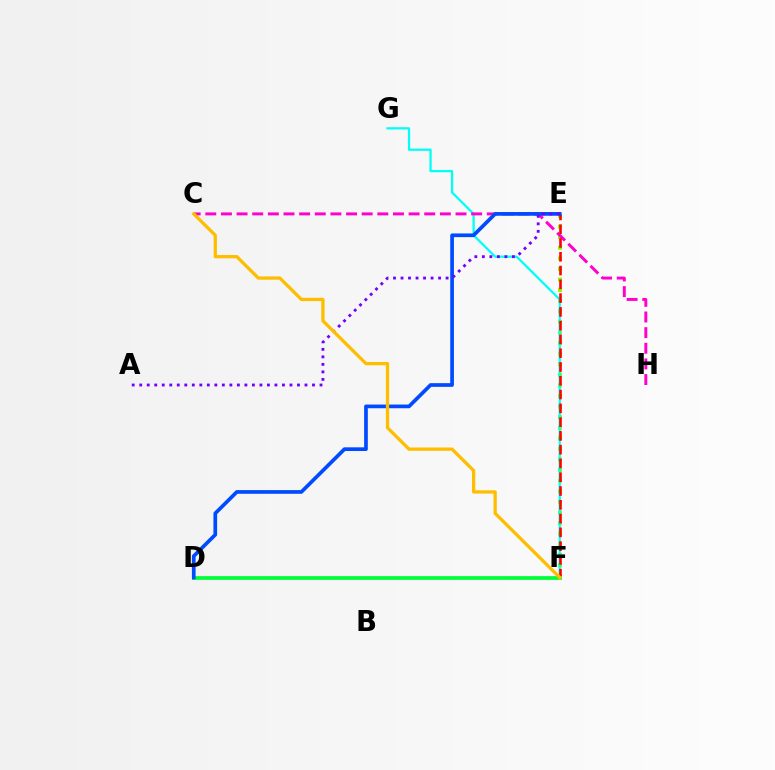{('E', 'F'): [{'color': '#84ff00', 'line_style': 'dotted', 'thickness': 2.88}, {'color': '#ff0000', 'line_style': 'dashed', 'thickness': 1.87}], ('F', 'G'): [{'color': '#00fff6', 'line_style': 'solid', 'thickness': 1.63}], ('C', 'H'): [{'color': '#ff00cf', 'line_style': 'dashed', 'thickness': 2.12}], ('D', 'F'): [{'color': '#00ff39', 'line_style': 'solid', 'thickness': 2.69}], ('D', 'E'): [{'color': '#004bff', 'line_style': 'solid', 'thickness': 2.66}], ('A', 'E'): [{'color': '#7200ff', 'line_style': 'dotted', 'thickness': 2.04}], ('C', 'F'): [{'color': '#ffbd00', 'line_style': 'solid', 'thickness': 2.36}]}